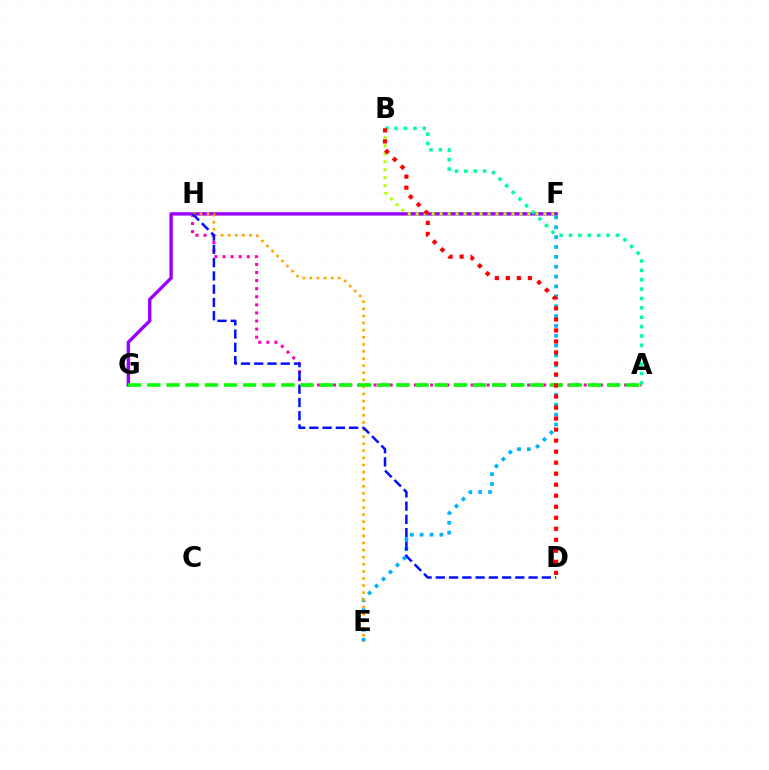{('F', 'G'): [{'color': '#9b00ff', 'line_style': 'solid', 'thickness': 2.44}], ('A', 'H'): [{'color': '#ff00bd', 'line_style': 'dotted', 'thickness': 2.2}], ('B', 'F'): [{'color': '#b3ff00', 'line_style': 'dotted', 'thickness': 2.17}], ('E', 'F'): [{'color': '#00b5ff', 'line_style': 'dotted', 'thickness': 2.68}], ('E', 'H'): [{'color': '#ffa500', 'line_style': 'dotted', 'thickness': 1.93}], ('D', 'H'): [{'color': '#0010ff', 'line_style': 'dashed', 'thickness': 1.8}], ('A', 'G'): [{'color': '#08ff00', 'line_style': 'dashed', 'thickness': 2.6}], ('A', 'B'): [{'color': '#00ff9d', 'line_style': 'dotted', 'thickness': 2.55}], ('B', 'D'): [{'color': '#ff0000', 'line_style': 'dotted', 'thickness': 2.99}]}